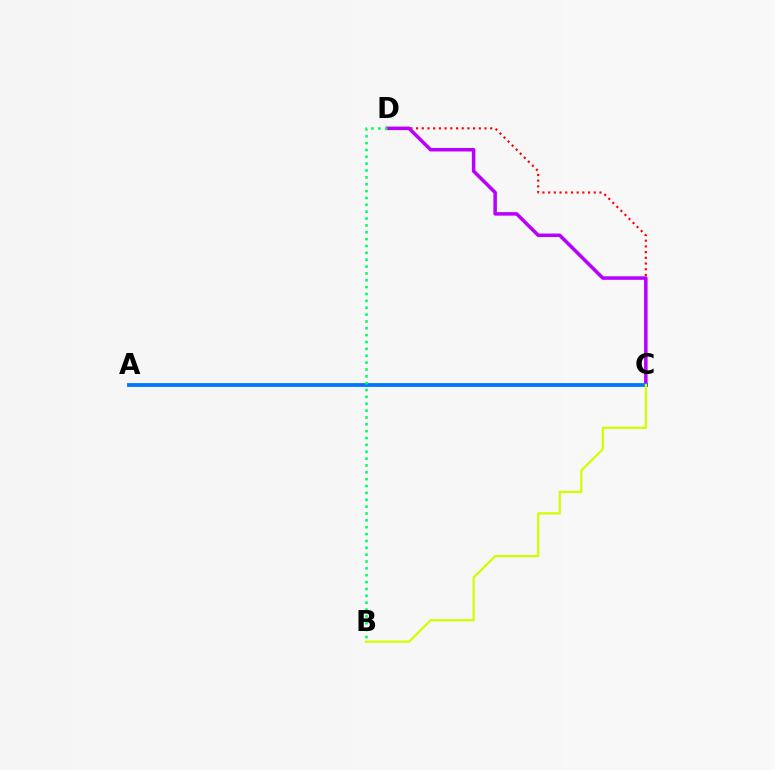{('C', 'D'): [{'color': '#ff0000', 'line_style': 'dotted', 'thickness': 1.55}, {'color': '#b900ff', 'line_style': 'solid', 'thickness': 2.53}], ('A', 'C'): [{'color': '#0074ff', 'line_style': 'solid', 'thickness': 2.72}], ('B', 'D'): [{'color': '#00ff5c', 'line_style': 'dotted', 'thickness': 1.86}], ('B', 'C'): [{'color': '#d1ff00', 'line_style': 'solid', 'thickness': 1.62}]}